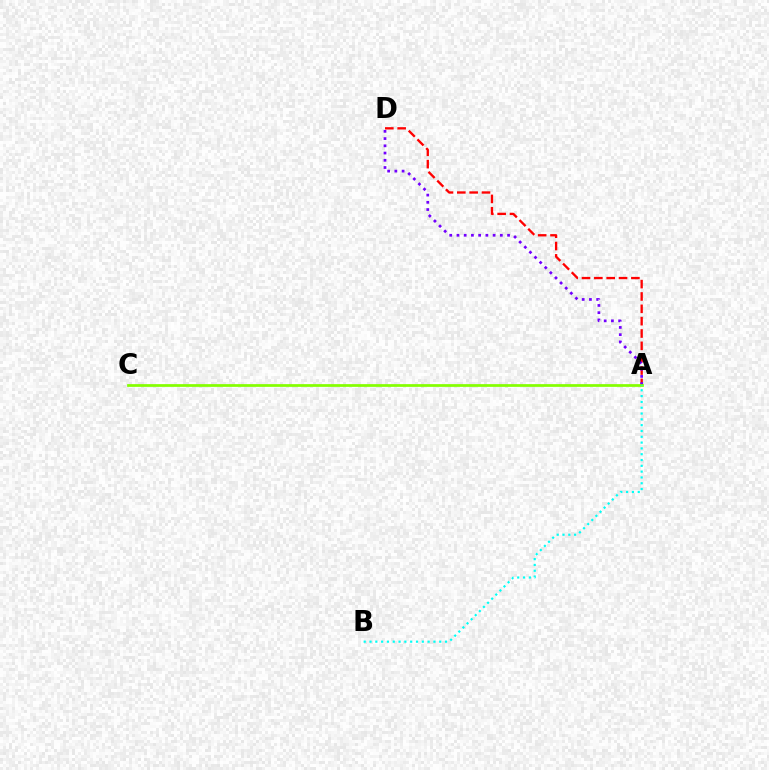{('A', 'D'): [{'color': '#ff0000', 'line_style': 'dashed', 'thickness': 1.68}, {'color': '#7200ff', 'line_style': 'dotted', 'thickness': 1.96}], ('A', 'C'): [{'color': '#84ff00', 'line_style': 'solid', 'thickness': 1.97}], ('A', 'B'): [{'color': '#00fff6', 'line_style': 'dotted', 'thickness': 1.58}]}